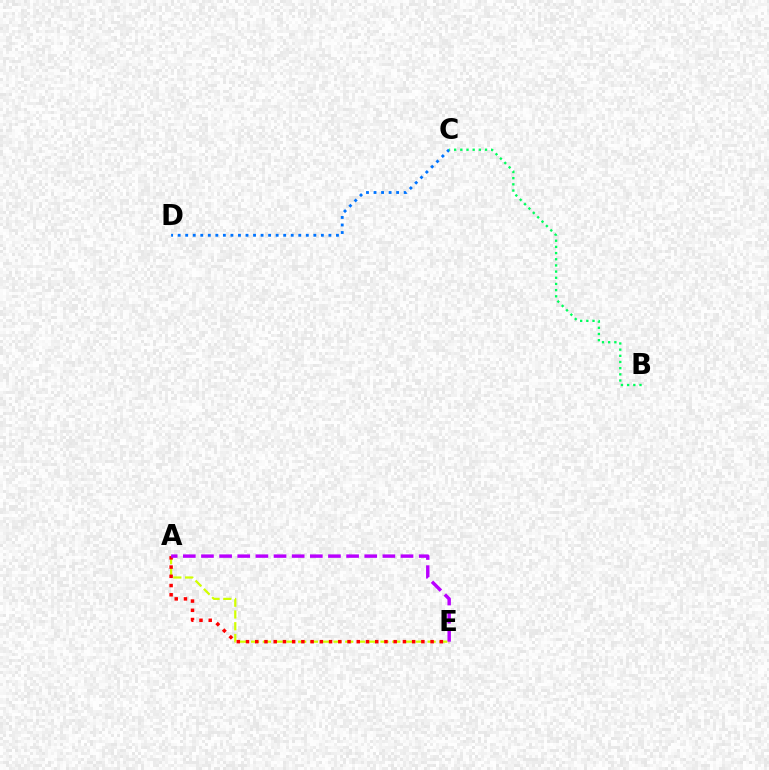{('A', 'E'): [{'color': '#d1ff00', 'line_style': 'dashed', 'thickness': 1.6}, {'color': '#ff0000', 'line_style': 'dotted', 'thickness': 2.51}, {'color': '#b900ff', 'line_style': 'dashed', 'thickness': 2.46}], ('C', 'D'): [{'color': '#0074ff', 'line_style': 'dotted', 'thickness': 2.05}], ('B', 'C'): [{'color': '#00ff5c', 'line_style': 'dotted', 'thickness': 1.68}]}